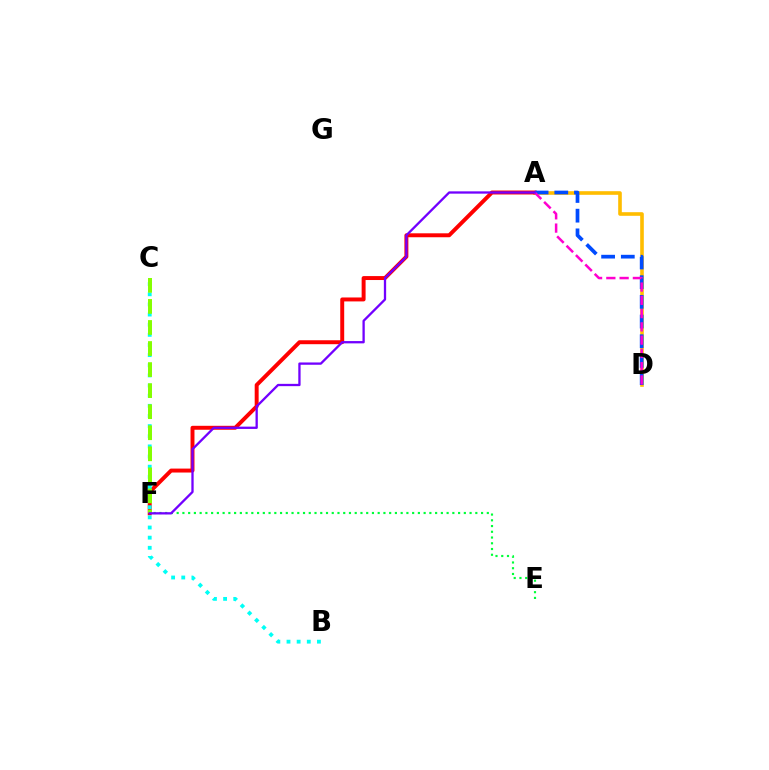{('A', 'D'): [{'color': '#ffbd00', 'line_style': 'solid', 'thickness': 2.6}, {'color': '#004bff', 'line_style': 'dashed', 'thickness': 2.68}, {'color': '#ff00cf', 'line_style': 'dashed', 'thickness': 1.8}], ('A', 'F'): [{'color': '#ff0000', 'line_style': 'solid', 'thickness': 2.84}, {'color': '#7200ff', 'line_style': 'solid', 'thickness': 1.66}], ('B', 'C'): [{'color': '#00fff6', 'line_style': 'dotted', 'thickness': 2.76}], ('C', 'F'): [{'color': '#84ff00', 'line_style': 'dashed', 'thickness': 2.86}], ('E', 'F'): [{'color': '#00ff39', 'line_style': 'dotted', 'thickness': 1.56}]}